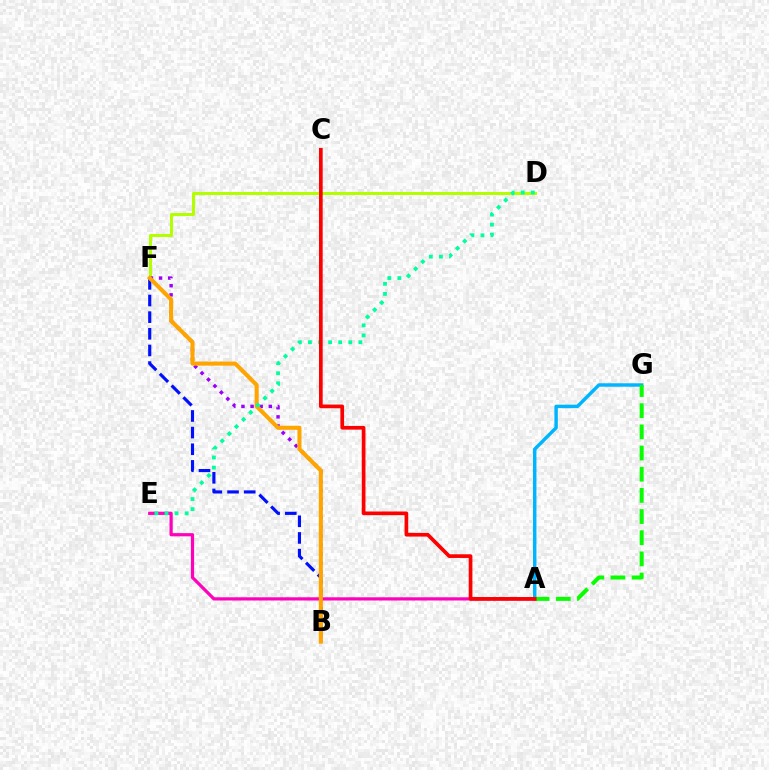{('A', 'G'): [{'color': '#00b5ff', 'line_style': 'solid', 'thickness': 2.47}, {'color': '#08ff00', 'line_style': 'dashed', 'thickness': 2.88}], ('A', 'E'): [{'color': '#ff00bd', 'line_style': 'solid', 'thickness': 2.31}], ('D', 'F'): [{'color': '#b3ff00', 'line_style': 'solid', 'thickness': 2.18}], ('B', 'F'): [{'color': '#9b00ff', 'line_style': 'dotted', 'thickness': 2.48}, {'color': '#0010ff', 'line_style': 'dashed', 'thickness': 2.26}, {'color': '#ffa500', 'line_style': 'solid', 'thickness': 2.93}], ('D', 'E'): [{'color': '#00ff9d', 'line_style': 'dotted', 'thickness': 2.74}], ('A', 'C'): [{'color': '#ff0000', 'line_style': 'solid', 'thickness': 2.66}]}